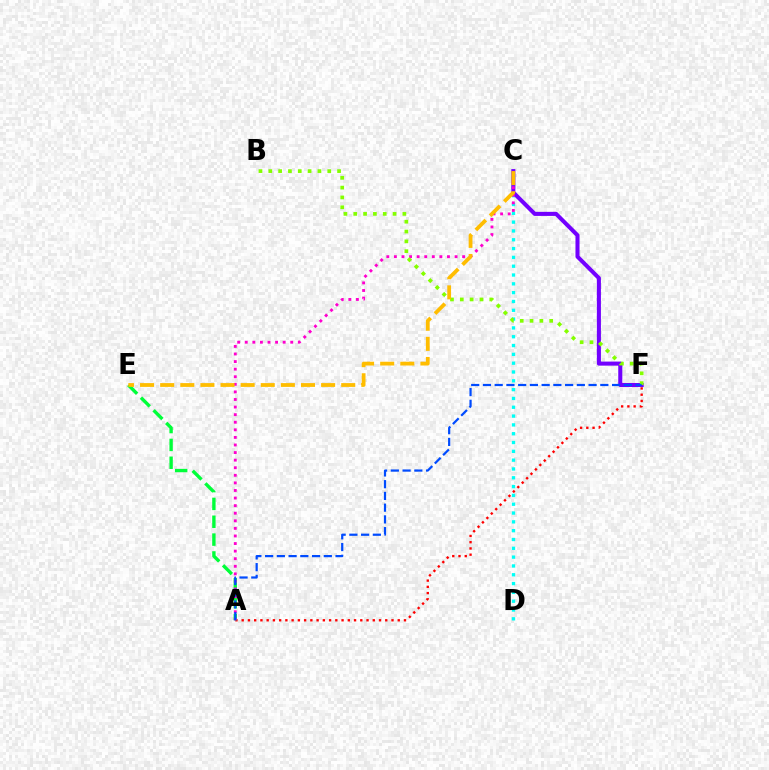{('C', 'D'): [{'color': '#00fff6', 'line_style': 'dotted', 'thickness': 2.4}], ('C', 'F'): [{'color': '#7200ff', 'line_style': 'solid', 'thickness': 2.92}], ('A', 'F'): [{'color': '#ff0000', 'line_style': 'dotted', 'thickness': 1.7}, {'color': '#004bff', 'line_style': 'dashed', 'thickness': 1.59}], ('A', 'E'): [{'color': '#00ff39', 'line_style': 'dashed', 'thickness': 2.42}], ('A', 'C'): [{'color': '#ff00cf', 'line_style': 'dotted', 'thickness': 2.06}], ('B', 'F'): [{'color': '#84ff00', 'line_style': 'dotted', 'thickness': 2.67}], ('C', 'E'): [{'color': '#ffbd00', 'line_style': 'dashed', 'thickness': 2.73}]}